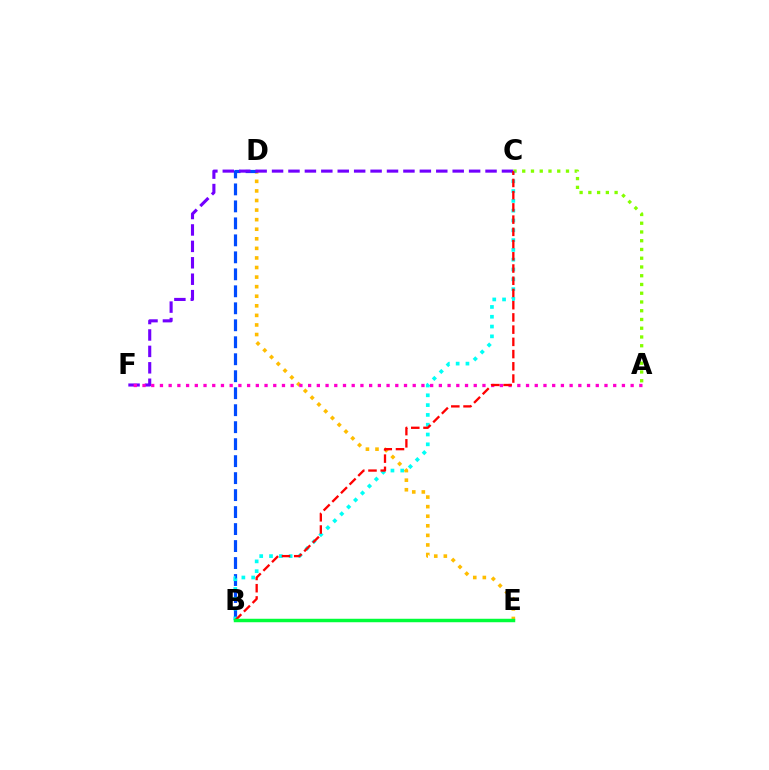{('D', 'E'): [{'color': '#ffbd00', 'line_style': 'dotted', 'thickness': 2.6}], ('B', 'D'): [{'color': '#004bff', 'line_style': 'dashed', 'thickness': 2.31}], ('A', 'C'): [{'color': '#84ff00', 'line_style': 'dotted', 'thickness': 2.38}], ('B', 'C'): [{'color': '#00fff6', 'line_style': 'dotted', 'thickness': 2.66}, {'color': '#ff0000', 'line_style': 'dashed', 'thickness': 1.66}], ('C', 'F'): [{'color': '#7200ff', 'line_style': 'dashed', 'thickness': 2.23}], ('A', 'F'): [{'color': '#ff00cf', 'line_style': 'dotted', 'thickness': 2.37}], ('B', 'E'): [{'color': '#00ff39', 'line_style': 'solid', 'thickness': 2.5}]}